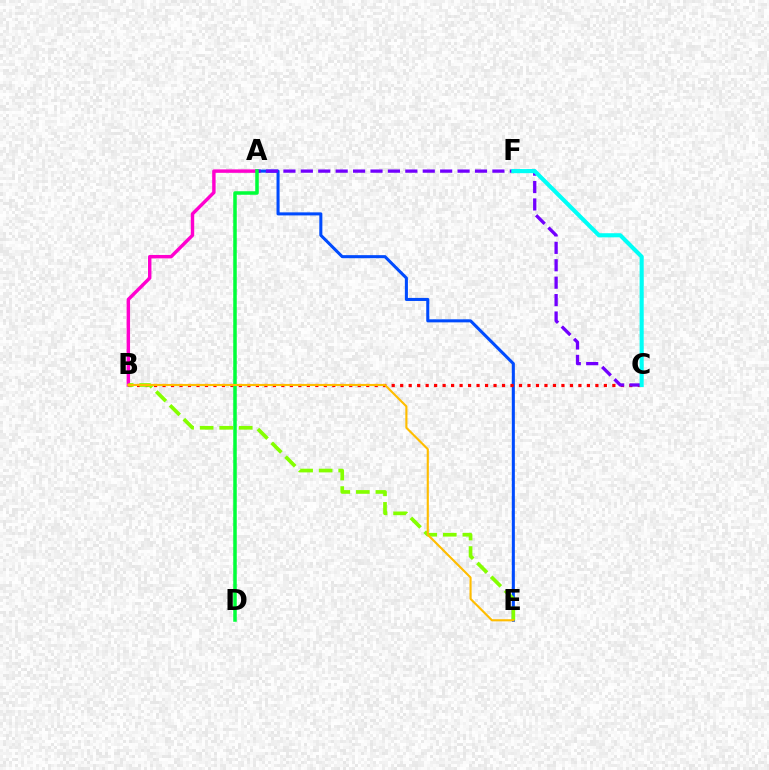{('A', 'E'): [{'color': '#004bff', 'line_style': 'solid', 'thickness': 2.2}], ('A', 'B'): [{'color': '#ff00cf', 'line_style': 'solid', 'thickness': 2.47}], ('B', 'C'): [{'color': '#ff0000', 'line_style': 'dotted', 'thickness': 2.31}], ('A', 'C'): [{'color': '#7200ff', 'line_style': 'dashed', 'thickness': 2.37}], ('B', 'E'): [{'color': '#84ff00', 'line_style': 'dashed', 'thickness': 2.65}, {'color': '#ffbd00', 'line_style': 'solid', 'thickness': 1.53}], ('A', 'D'): [{'color': '#00ff39', 'line_style': 'solid', 'thickness': 2.53}], ('C', 'F'): [{'color': '#00fff6', 'line_style': 'solid', 'thickness': 2.96}]}